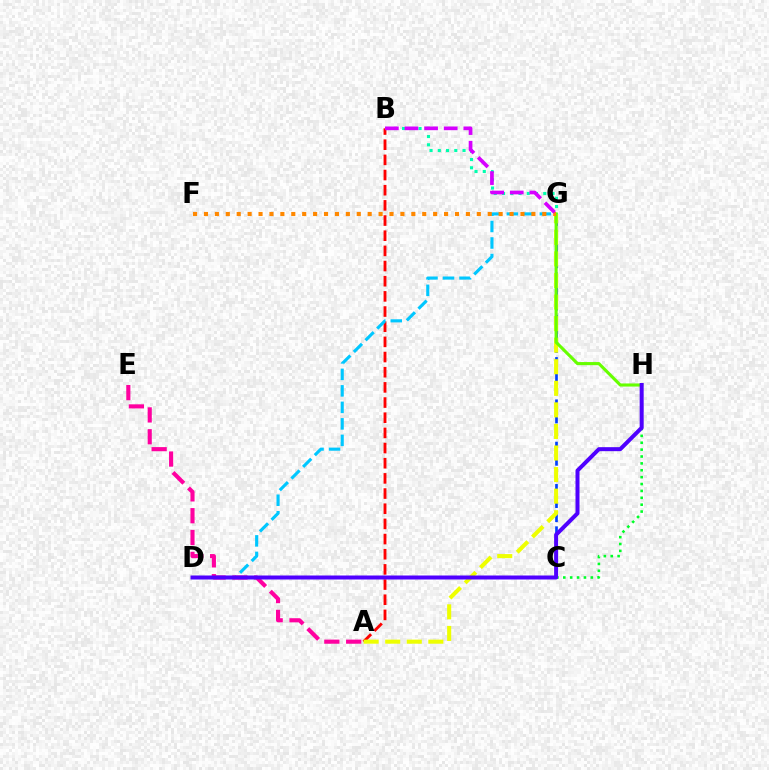{('C', 'G'): [{'color': '#003fff', 'line_style': 'dashed', 'thickness': 1.92}], ('A', 'B'): [{'color': '#ff0000', 'line_style': 'dashed', 'thickness': 2.06}], ('C', 'H'): [{'color': '#00ff27', 'line_style': 'dotted', 'thickness': 1.87}], ('B', 'G'): [{'color': '#00ffaf', 'line_style': 'dotted', 'thickness': 2.24}, {'color': '#d600ff', 'line_style': 'dashed', 'thickness': 2.66}], ('D', 'G'): [{'color': '#00c7ff', 'line_style': 'dashed', 'thickness': 2.24}], ('A', 'G'): [{'color': '#eeff00', 'line_style': 'dashed', 'thickness': 2.93}], ('A', 'E'): [{'color': '#ff00a0', 'line_style': 'dashed', 'thickness': 2.97}], ('G', 'H'): [{'color': '#66ff00', 'line_style': 'solid', 'thickness': 2.23}], ('F', 'G'): [{'color': '#ff8800', 'line_style': 'dotted', 'thickness': 2.97}], ('D', 'H'): [{'color': '#4f00ff', 'line_style': 'solid', 'thickness': 2.88}]}